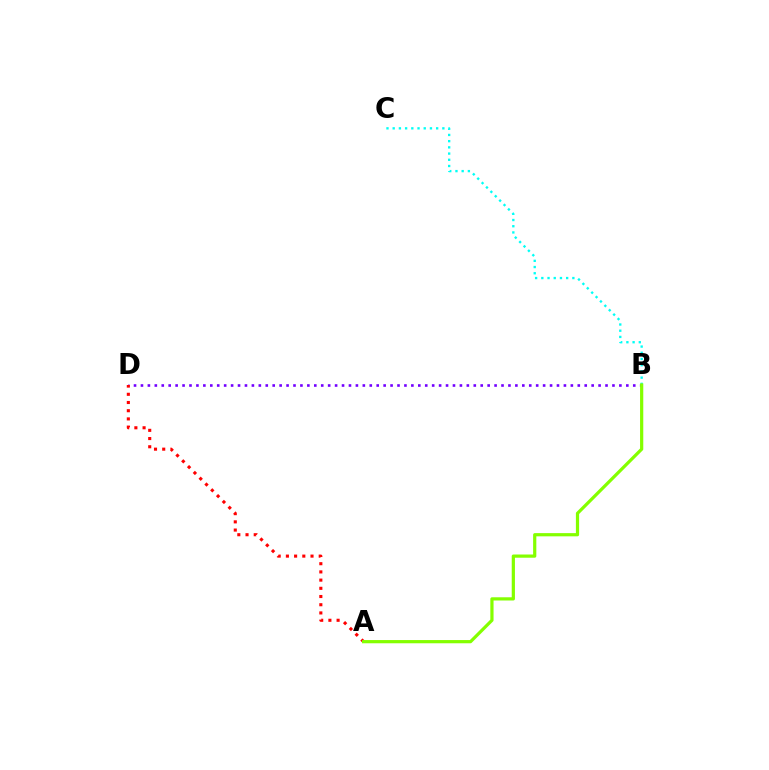{('B', 'D'): [{'color': '#7200ff', 'line_style': 'dotted', 'thickness': 1.88}], ('A', 'D'): [{'color': '#ff0000', 'line_style': 'dotted', 'thickness': 2.23}], ('B', 'C'): [{'color': '#00fff6', 'line_style': 'dotted', 'thickness': 1.69}], ('A', 'B'): [{'color': '#84ff00', 'line_style': 'solid', 'thickness': 2.31}]}